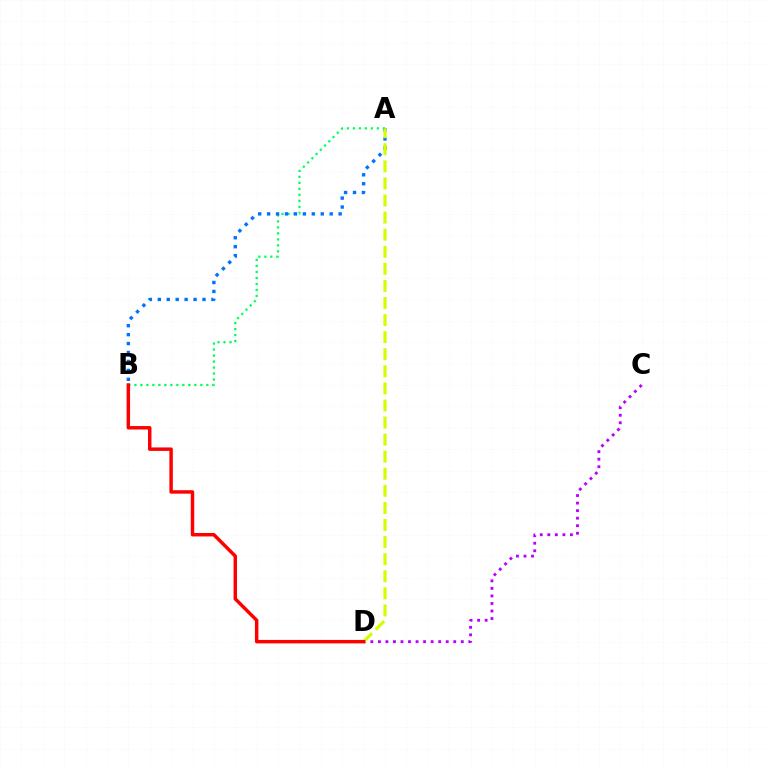{('C', 'D'): [{'color': '#b900ff', 'line_style': 'dotted', 'thickness': 2.05}], ('A', 'B'): [{'color': '#00ff5c', 'line_style': 'dotted', 'thickness': 1.63}, {'color': '#0074ff', 'line_style': 'dotted', 'thickness': 2.43}], ('A', 'D'): [{'color': '#d1ff00', 'line_style': 'dashed', 'thickness': 2.32}], ('B', 'D'): [{'color': '#ff0000', 'line_style': 'solid', 'thickness': 2.49}]}